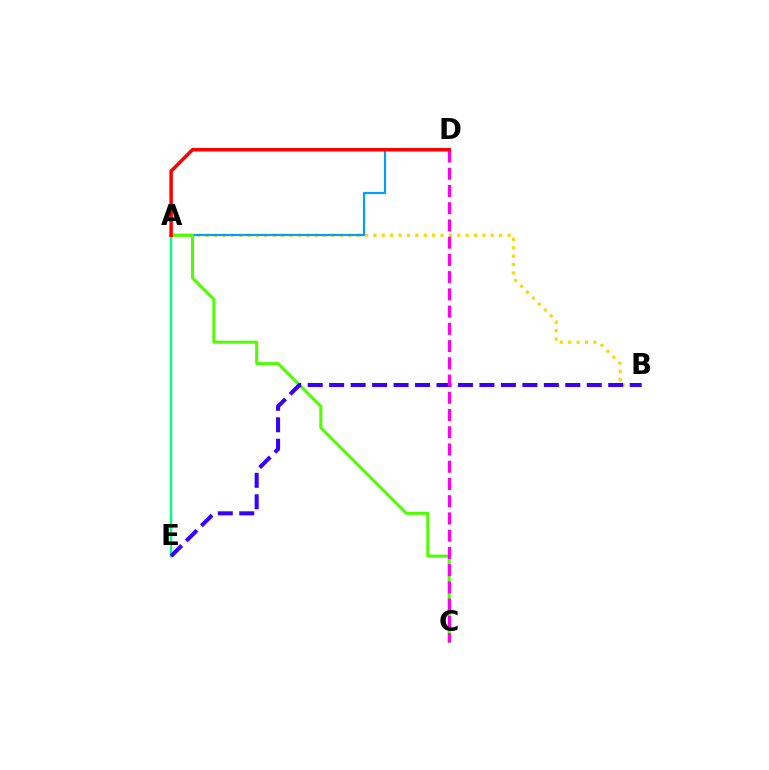{('A', 'B'): [{'color': '#ffd500', 'line_style': 'dotted', 'thickness': 2.28}], ('A', 'D'): [{'color': '#009eff', 'line_style': 'solid', 'thickness': 1.56}, {'color': '#ff0000', 'line_style': 'solid', 'thickness': 2.52}], ('A', 'C'): [{'color': '#4fff00', 'line_style': 'solid', 'thickness': 2.18}], ('A', 'E'): [{'color': '#00ff86', 'line_style': 'solid', 'thickness': 1.72}], ('B', 'E'): [{'color': '#3700ff', 'line_style': 'dashed', 'thickness': 2.92}], ('C', 'D'): [{'color': '#ff00ed', 'line_style': 'dashed', 'thickness': 2.34}]}